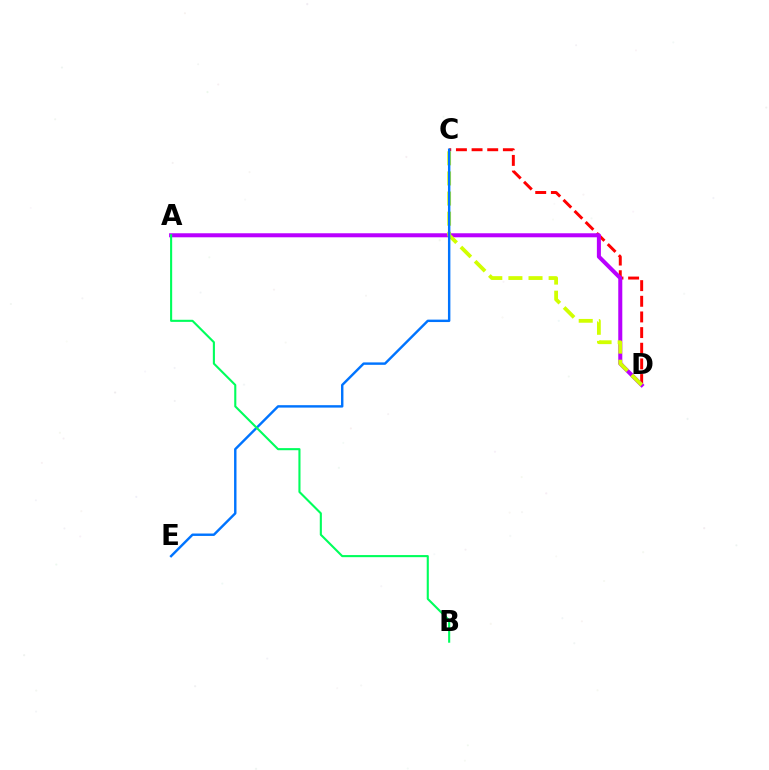{('C', 'D'): [{'color': '#ff0000', 'line_style': 'dashed', 'thickness': 2.13}, {'color': '#d1ff00', 'line_style': 'dashed', 'thickness': 2.73}], ('A', 'D'): [{'color': '#b900ff', 'line_style': 'solid', 'thickness': 2.9}], ('C', 'E'): [{'color': '#0074ff', 'line_style': 'solid', 'thickness': 1.74}], ('A', 'B'): [{'color': '#00ff5c', 'line_style': 'solid', 'thickness': 1.51}]}